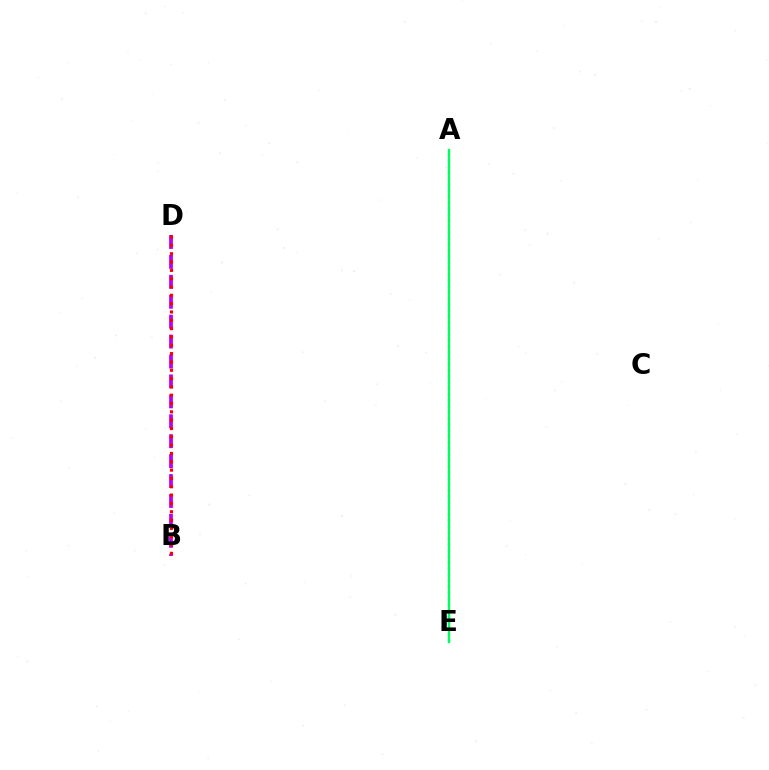{('B', 'D'): [{'color': '#b900ff', 'line_style': 'dashed', 'thickness': 2.71}, {'color': '#ff0000', 'line_style': 'dotted', 'thickness': 2.26}], ('A', 'E'): [{'color': '#0074ff', 'line_style': 'dotted', 'thickness': 1.63}, {'color': '#d1ff00', 'line_style': 'dotted', 'thickness': 1.64}, {'color': '#00ff5c', 'line_style': 'solid', 'thickness': 1.67}]}